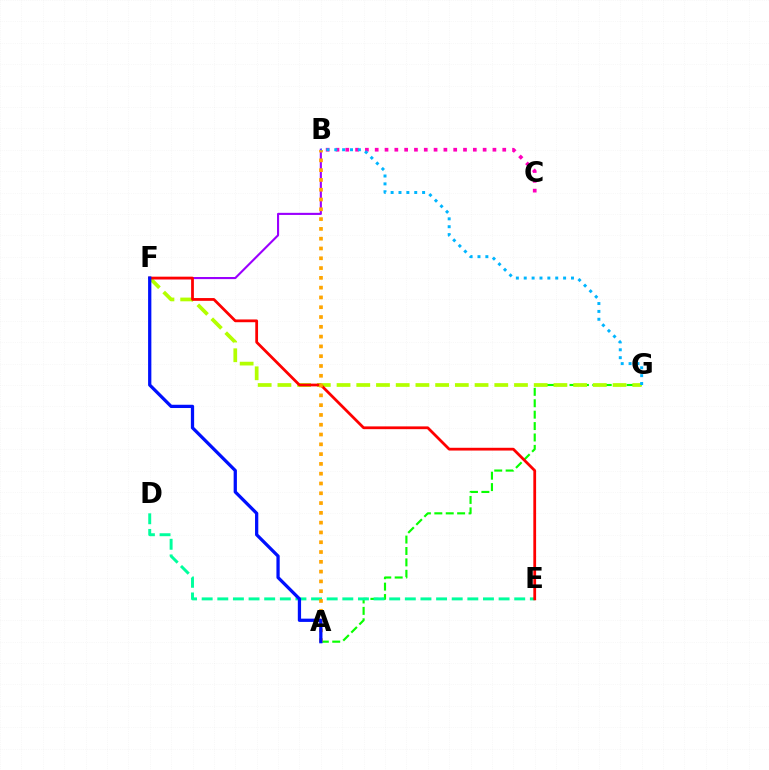{('A', 'G'): [{'color': '#08ff00', 'line_style': 'dashed', 'thickness': 1.55}], ('D', 'E'): [{'color': '#00ff9d', 'line_style': 'dashed', 'thickness': 2.12}], ('B', 'F'): [{'color': '#9b00ff', 'line_style': 'solid', 'thickness': 1.52}], ('B', 'C'): [{'color': '#ff00bd', 'line_style': 'dotted', 'thickness': 2.67}], ('F', 'G'): [{'color': '#b3ff00', 'line_style': 'dashed', 'thickness': 2.68}], ('E', 'F'): [{'color': '#ff0000', 'line_style': 'solid', 'thickness': 1.99}], ('A', 'B'): [{'color': '#ffa500', 'line_style': 'dotted', 'thickness': 2.66}], ('B', 'G'): [{'color': '#00b5ff', 'line_style': 'dotted', 'thickness': 2.14}], ('A', 'F'): [{'color': '#0010ff', 'line_style': 'solid', 'thickness': 2.35}]}